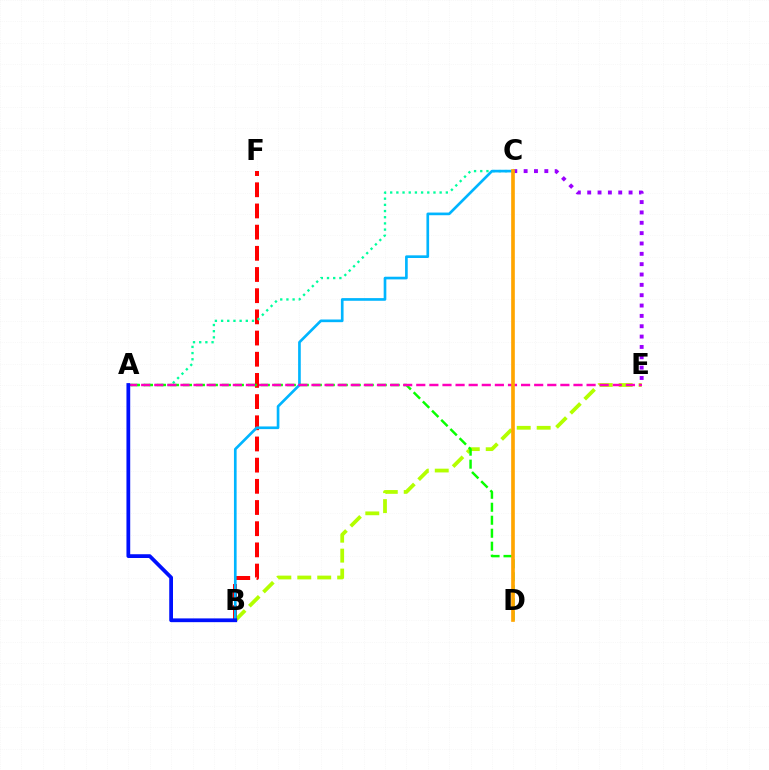{('B', 'E'): [{'color': '#b3ff00', 'line_style': 'dashed', 'thickness': 2.71}], ('C', 'E'): [{'color': '#9b00ff', 'line_style': 'dotted', 'thickness': 2.81}], ('B', 'F'): [{'color': '#ff0000', 'line_style': 'dashed', 'thickness': 2.88}], ('A', 'C'): [{'color': '#00ff9d', 'line_style': 'dotted', 'thickness': 1.68}], ('B', 'C'): [{'color': '#00b5ff', 'line_style': 'solid', 'thickness': 1.92}], ('A', 'D'): [{'color': '#08ff00', 'line_style': 'dashed', 'thickness': 1.76}], ('A', 'E'): [{'color': '#ff00bd', 'line_style': 'dashed', 'thickness': 1.78}], ('C', 'D'): [{'color': '#ffa500', 'line_style': 'solid', 'thickness': 2.64}], ('A', 'B'): [{'color': '#0010ff', 'line_style': 'solid', 'thickness': 2.71}]}